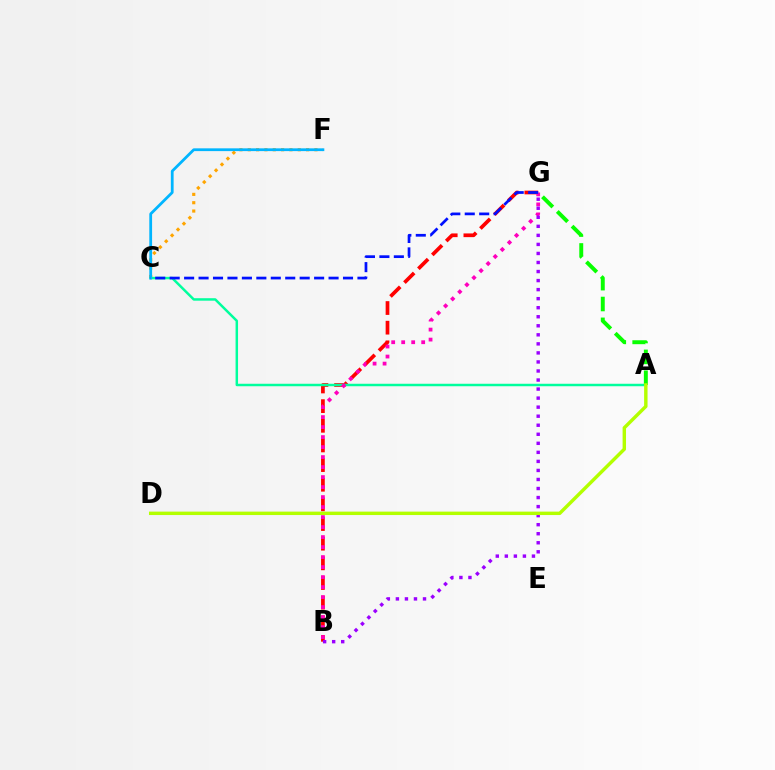{('C', 'F'): [{'color': '#ffa500', 'line_style': 'dotted', 'thickness': 2.26}, {'color': '#00b5ff', 'line_style': 'solid', 'thickness': 2.0}], ('B', 'G'): [{'color': '#ff0000', 'line_style': 'dashed', 'thickness': 2.67}, {'color': '#ff00bd', 'line_style': 'dotted', 'thickness': 2.72}, {'color': '#9b00ff', 'line_style': 'dotted', 'thickness': 2.46}], ('A', 'C'): [{'color': '#00ff9d', 'line_style': 'solid', 'thickness': 1.78}], ('C', 'G'): [{'color': '#0010ff', 'line_style': 'dashed', 'thickness': 1.96}], ('A', 'G'): [{'color': '#08ff00', 'line_style': 'dashed', 'thickness': 2.83}], ('A', 'D'): [{'color': '#b3ff00', 'line_style': 'solid', 'thickness': 2.46}]}